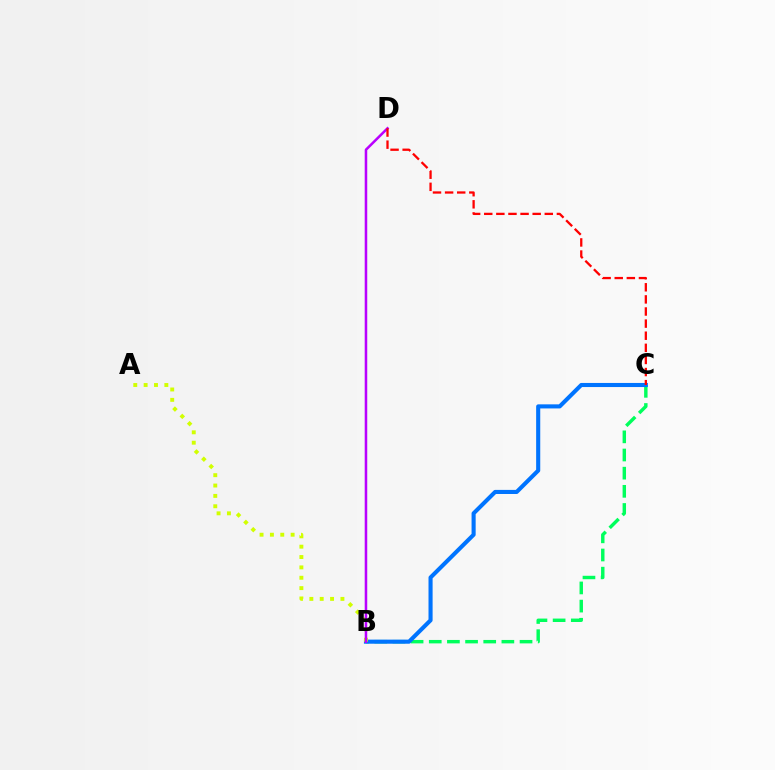{('B', 'C'): [{'color': '#00ff5c', 'line_style': 'dashed', 'thickness': 2.47}, {'color': '#0074ff', 'line_style': 'solid', 'thickness': 2.95}], ('A', 'B'): [{'color': '#d1ff00', 'line_style': 'dotted', 'thickness': 2.81}], ('B', 'D'): [{'color': '#b900ff', 'line_style': 'solid', 'thickness': 1.82}], ('C', 'D'): [{'color': '#ff0000', 'line_style': 'dashed', 'thickness': 1.64}]}